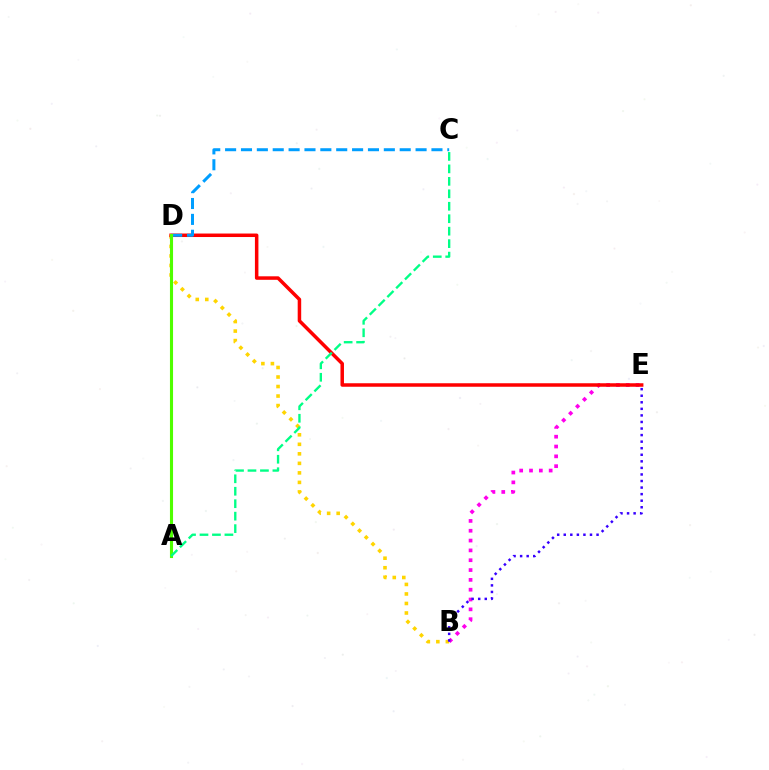{('B', 'D'): [{'color': '#ffd500', 'line_style': 'dotted', 'thickness': 2.59}], ('B', 'E'): [{'color': '#ff00ed', 'line_style': 'dotted', 'thickness': 2.67}, {'color': '#3700ff', 'line_style': 'dotted', 'thickness': 1.78}], ('D', 'E'): [{'color': '#ff0000', 'line_style': 'solid', 'thickness': 2.52}], ('C', 'D'): [{'color': '#009eff', 'line_style': 'dashed', 'thickness': 2.16}], ('A', 'D'): [{'color': '#4fff00', 'line_style': 'solid', 'thickness': 2.24}], ('A', 'C'): [{'color': '#00ff86', 'line_style': 'dashed', 'thickness': 1.69}]}